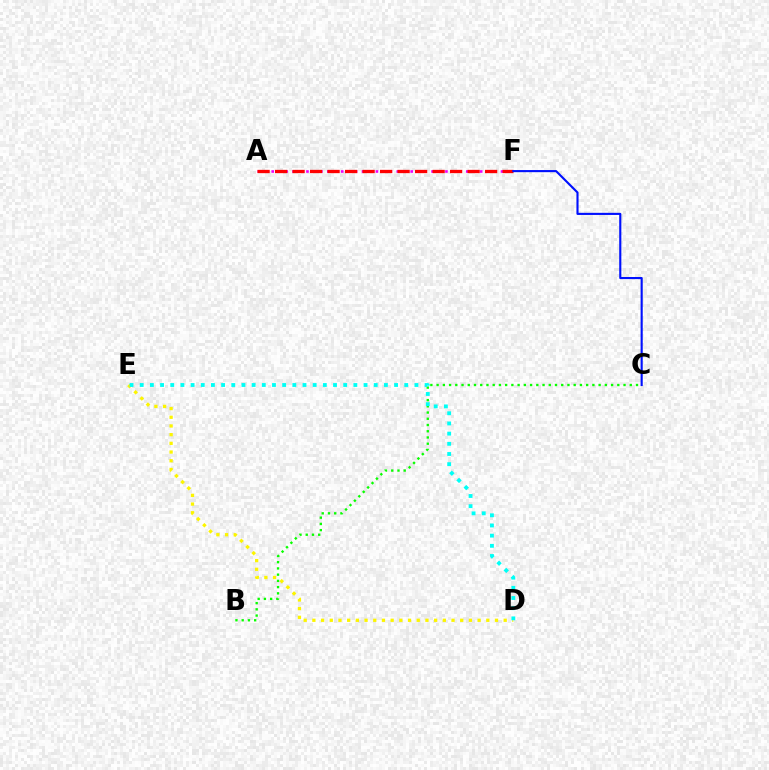{('B', 'C'): [{'color': '#08ff00', 'line_style': 'dotted', 'thickness': 1.69}], ('D', 'E'): [{'color': '#fcf500', 'line_style': 'dotted', 'thickness': 2.36}, {'color': '#00fff6', 'line_style': 'dotted', 'thickness': 2.76}], ('A', 'F'): [{'color': '#ee00ff', 'line_style': 'dotted', 'thickness': 1.89}, {'color': '#ff0000', 'line_style': 'dashed', 'thickness': 2.38}], ('C', 'F'): [{'color': '#0010ff', 'line_style': 'solid', 'thickness': 1.53}]}